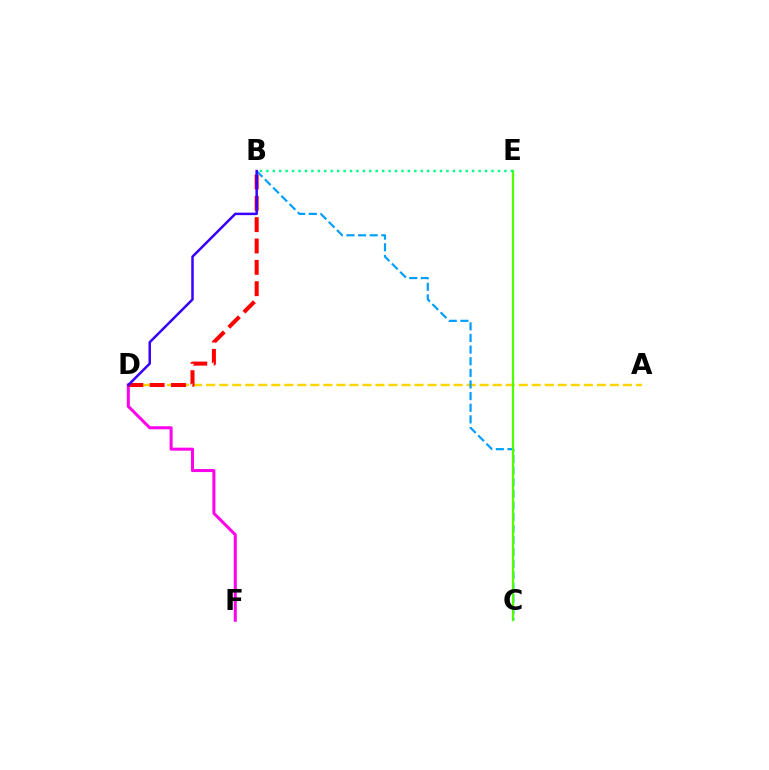{('A', 'D'): [{'color': '#ffd500', 'line_style': 'dashed', 'thickness': 1.77}], ('B', 'C'): [{'color': '#009eff', 'line_style': 'dashed', 'thickness': 1.58}], ('C', 'E'): [{'color': '#4fff00', 'line_style': 'solid', 'thickness': 1.62}], ('B', 'E'): [{'color': '#00ff86', 'line_style': 'dotted', 'thickness': 1.75}], ('D', 'F'): [{'color': '#ff00ed', 'line_style': 'solid', 'thickness': 2.17}], ('B', 'D'): [{'color': '#ff0000', 'line_style': 'dashed', 'thickness': 2.9}, {'color': '#3700ff', 'line_style': 'solid', 'thickness': 1.79}]}